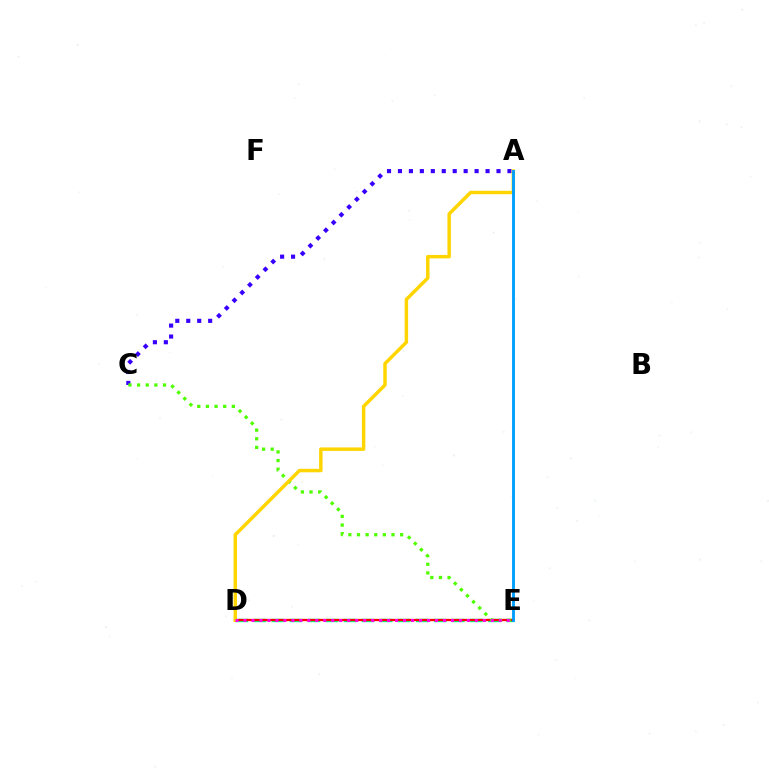{('A', 'C'): [{'color': '#3700ff', 'line_style': 'dotted', 'thickness': 2.97}], ('D', 'E'): [{'color': '#00ff86', 'line_style': 'dashed', 'thickness': 2.45}, {'color': '#ff0000', 'line_style': 'solid', 'thickness': 1.64}, {'color': '#ff00ed', 'line_style': 'dotted', 'thickness': 2.17}], ('C', 'E'): [{'color': '#4fff00', 'line_style': 'dotted', 'thickness': 2.35}], ('A', 'D'): [{'color': '#ffd500', 'line_style': 'solid', 'thickness': 2.49}], ('A', 'E'): [{'color': '#009eff', 'line_style': 'solid', 'thickness': 2.07}]}